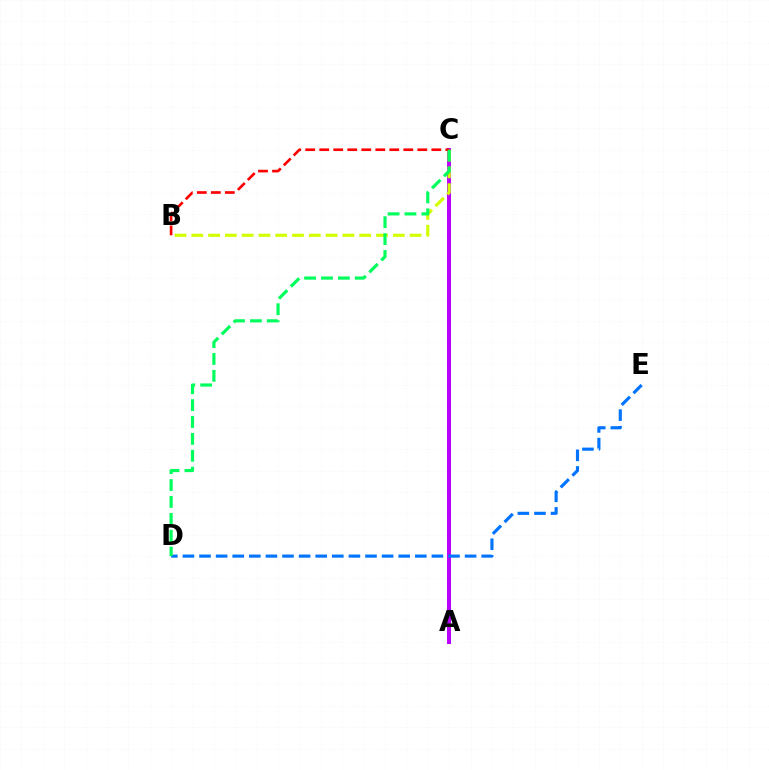{('A', 'C'): [{'color': '#b900ff', 'line_style': 'solid', 'thickness': 2.89}], ('B', 'C'): [{'color': '#d1ff00', 'line_style': 'dashed', 'thickness': 2.28}, {'color': '#ff0000', 'line_style': 'dashed', 'thickness': 1.9}], ('D', 'E'): [{'color': '#0074ff', 'line_style': 'dashed', 'thickness': 2.26}], ('C', 'D'): [{'color': '#00ff5c', 'line_style': 'dashed', 'thickness': 2.29}]}